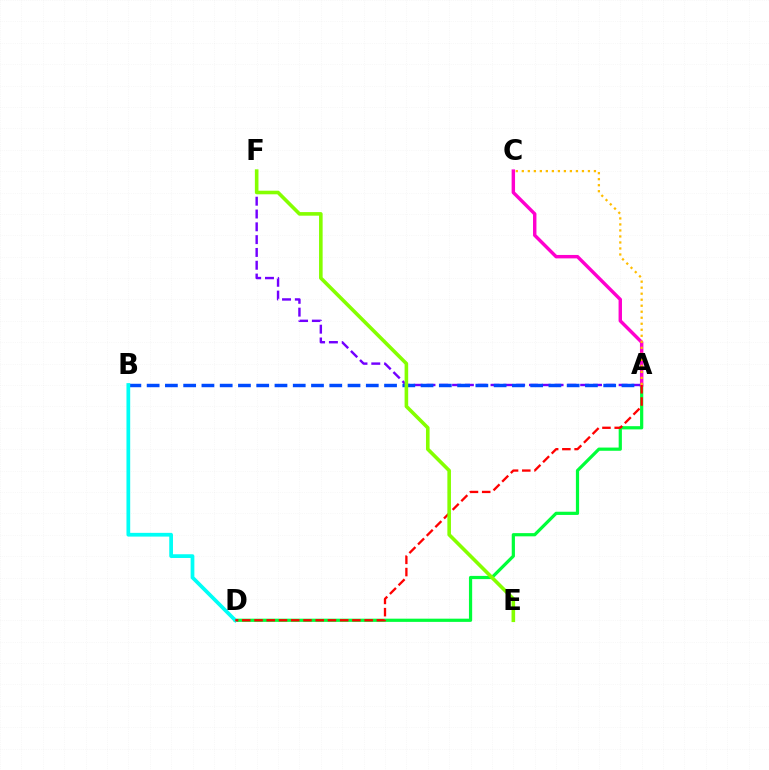{('A', 'F'): [{'color': '#7200ff', 'line_style': 'dashed', 'thickness': 1.74}], ('A', 'B'): [{'color': '#004bff', 'line_style': 'dashed', 'thickness': 2.48}], ('A', 'D'): [{'color': '#00ff39', 'line_style': 'solid', 'thickness': 2.31}, {'color': '#ff0000', 'line_style': 'dashed', 'thickness': 1.66}], ('A', 'C'): [{'color': '#ff00cf', 'line_style': 'solid', 'thickness': 2.47}, {'color': '#ffbd00', 'line_style': 'dotted', 'thickness': 1.63}], ('B', 'D'): [{'color': '#00fff6', 'line_style': 'solid', 'thickness': 2.69}], ('E', 'F'): [{'color': '#84ff00', 'line_style': 'solid', 'thickness': 2.59}]}